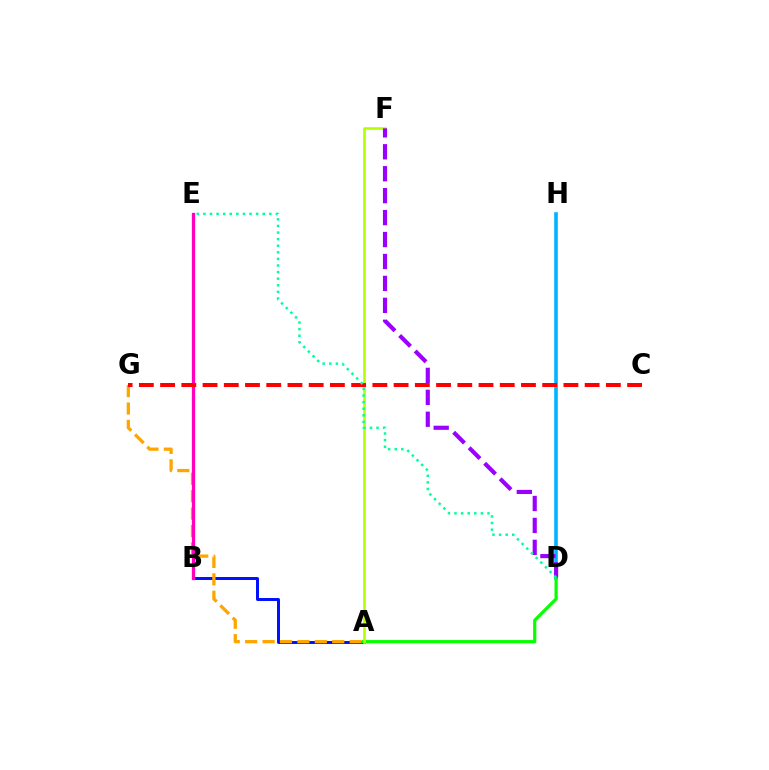{('A', 'B'): [{'color': '#0010ff', 'line_style': 'solid', 'thickness': 2.14}], ('D', 'H'): [{'color': '#00b5ff', 'line_style': 'solid', 'thickness': 2.61}], ('A', 'D'): [{'color': '#08ff00', 'line_style': 'solid', 'thickness': 2.32}], ('A', 'F'): [{'color': '#b3ff00', 'line_style': 'solid', 'thickness': 1.88}], ('A', 'G'): [{'color': '#ffa500', 'line_style': 'dashed', 'thickness': 2.37}], ('D', 'F'): [{'color': '#9b00ff', 'line_style': 'dashed', 'thickness': 2.98}], ('B', 'E'): [{'color': '#ff00bd', 'line_style': 'solid', 'thickness': 2.36}], ('C', 'G'): [{'color': '#ff0000', 'line_style': 'dashed', 'thickness': 2.88}], ('D', 'E'): [{'color': '#00ff9d', 'line_style': 'dotted', 'thickness': 1.79}]}